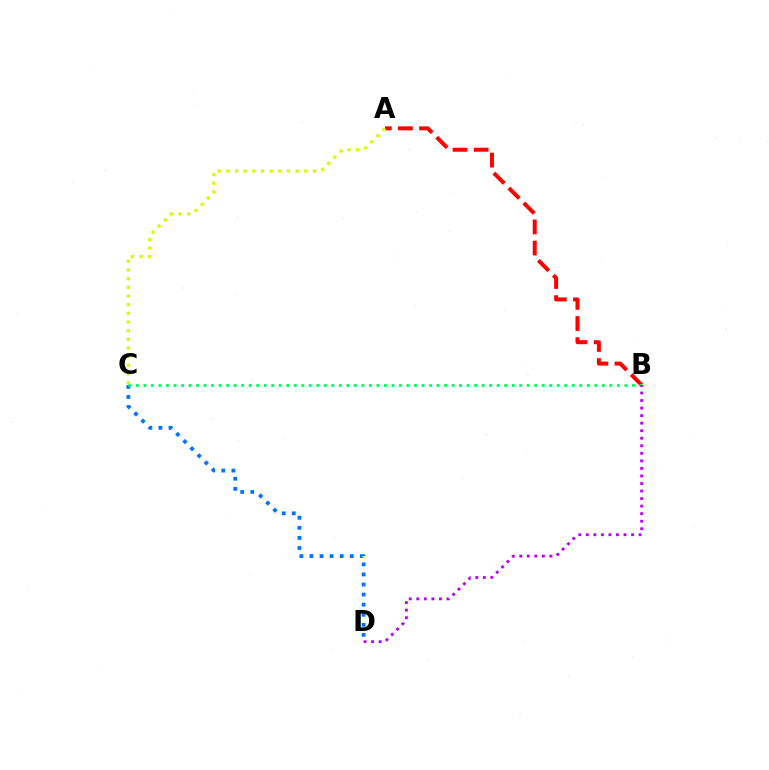{('A', 'B'): [{'color': '#ff0000', 'line_style': 'dashed', 'thickness': 2.87}], ('C', 'D'): [{'color': '#0074ff', 'line_style': 'dotted', 'thickness': 2.74}], ('A', 'C'): [{'color': '#d1ff00', 'line_style': 'dotted', 'thickness': 2.35}], ('B', 'C'): [{'color': '#00ff5c', 'line_style': 'dotted', 'thickness': 2.04}], ('B', 'D'): [{'color': '#b900ff', 'line_style': 'dotted', 'thickness': 2.05}]}